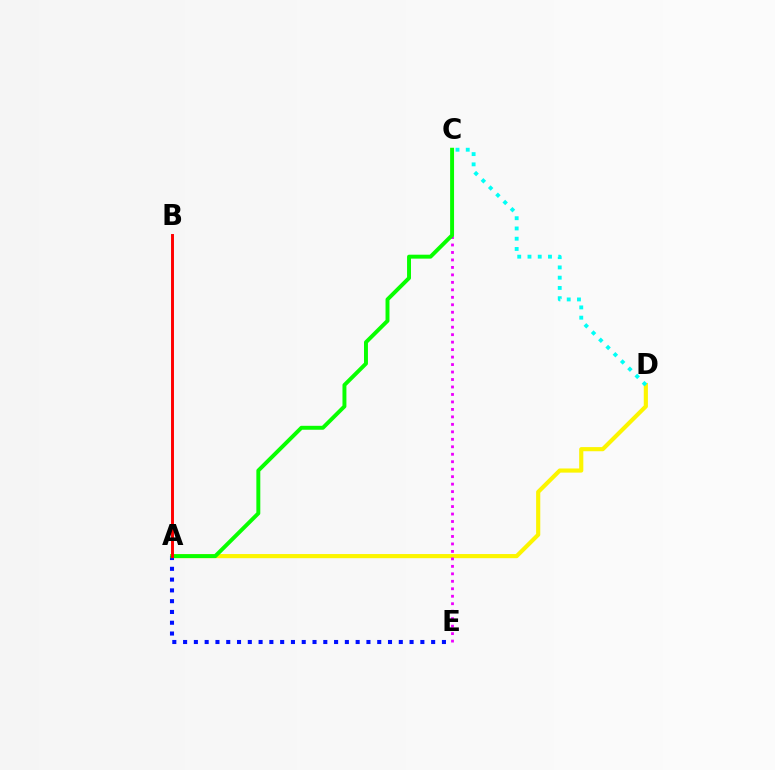{('A', 'D'): [{'color': '#fcf500', 'line_style': 'solid', 'thickness': 2.98}], ('A', 'E'): [{'color': '#0010ff', 'line_style': 'dotted', 'thickness': 2.93}], ('C', 'D'): [{'color': '#00fff6', 'line_style': 'dotted', 'thickness': 2.79}], ('C', 'E'): [{'color': '#ee00ff', 'line_style': 'dotted', 'thickness': 2.03}], ('A', 'C'): [{'color': '#08ff00', 'line_style': 'solid', 'thickness': 2.83}], ('A', 'B'): [{'color': '#ff0000', 'line_style': 'solid', 'thickness': 2.11}]}